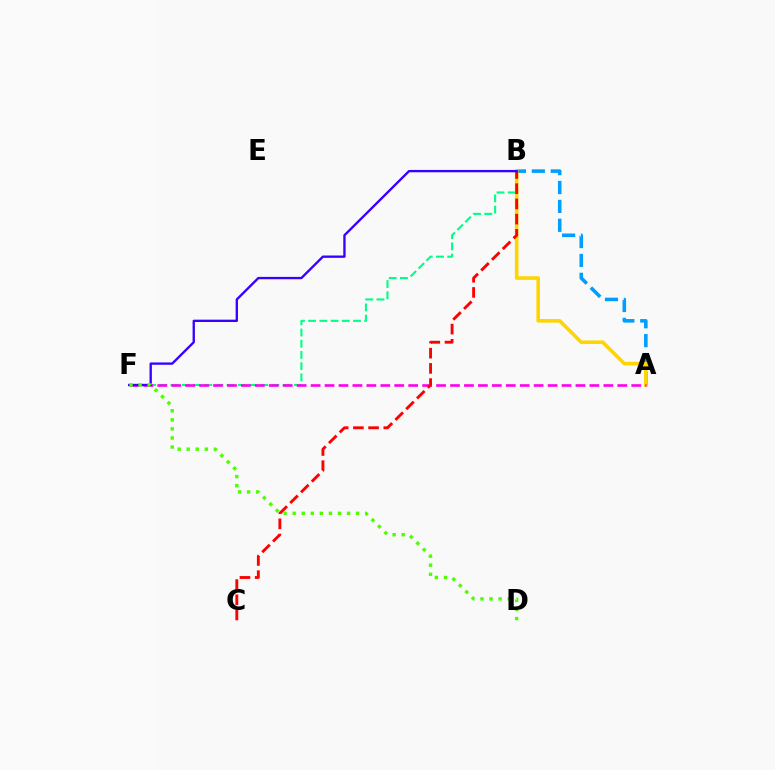{('B', 'F'): [{'color': '#00ff86', 'line_style': 'dashed', 'thickness': 1.52}, {'color': '#3700ff', 'line_style': 'solid', 'thickness': 1.69}], ('A', 'B'): [{'color': '#009eff', 'line_style': 'dashed', 'thickness': 2.57}, {'color': '#ffd500', 'line_style': 'solid', 'thickness': 2.6}], ('A', 'F'): [{'color': '#ff00ed', 'line_style': 'dashed', 'thickness': 1.89}], ('B', 'C'): [{'color': '#ff0000', 'line_style': 'dashed', 'thickness': 2.07}], ('D', 'F'): [{'color': '#4fff00', 'line_style': 'dotted', 'thickness': 2.46}]}